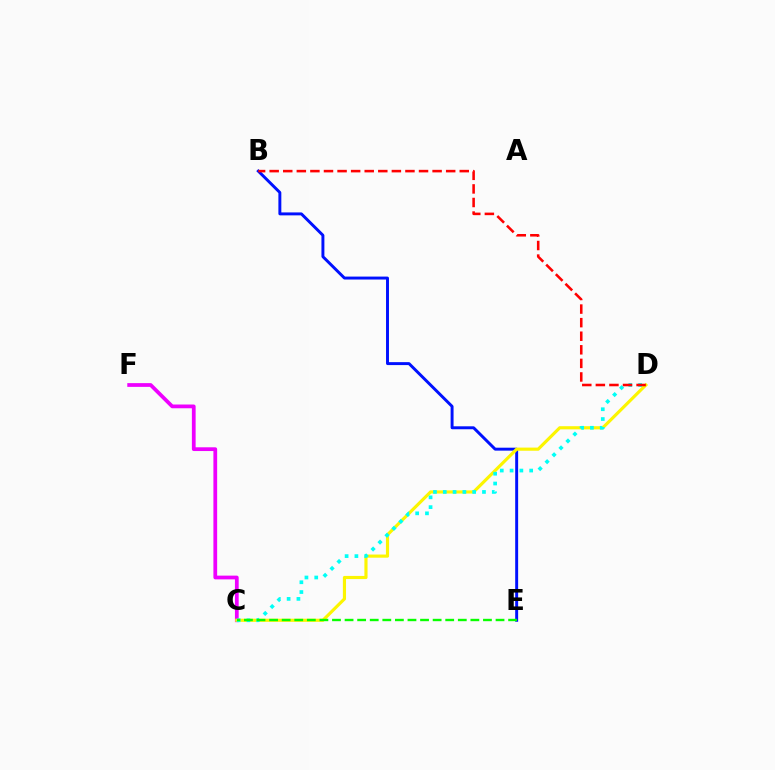{('C', 'F'): [{'color': '#ee00ff', 'line_style': 'solid', 'thickness': 2.7}], ('B', 'E'): [{'color': '#0010ff', 'line_style': 'solid', 'thickness': 2.12}], ('C', 'D'): [{'color': '#fcf500', 'line_style': 'solid', 'thickness': 2.27}, {'color': '#00fff6', 'line_style': 'dotted', 'thickness': 2.66}], ('B', 'D'): [{'color': '#ff0000', 'line_style': 'dashed', 'thickness': 1.84}], ('C', 'E'): [{'color': '#08ff00', 'line_style': 'dashed', 'thickness': 1.71}]}